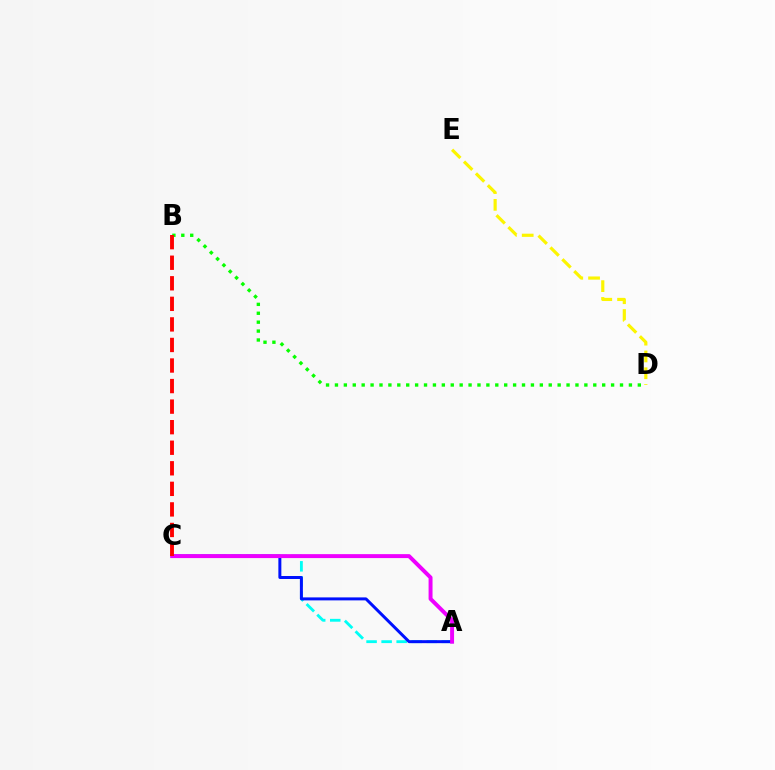{('D', 'E'): [{'color': '#fcf500', 'line_style': 'dashed', 'thickness': 2.28}], ('A', 'C'): [{'color': '#00fff6', 'line_style': 'dashed', 'thickness': 2.04}, {'color': '#0010ff', 'line_style': 'solid', 'thickness': 2.15}, {'color': '#ee00ff', 'line_style': 'solid', 'thickness': 2.84}], ('B', 'D'): [{'color': '#08ff00', 'line_style': 'dotted', 'thickness': 2.42}], ('B', 'C'): [{'color': '#ff0000', 'line_style': 'dashed', 'thickness': 2.79}]}